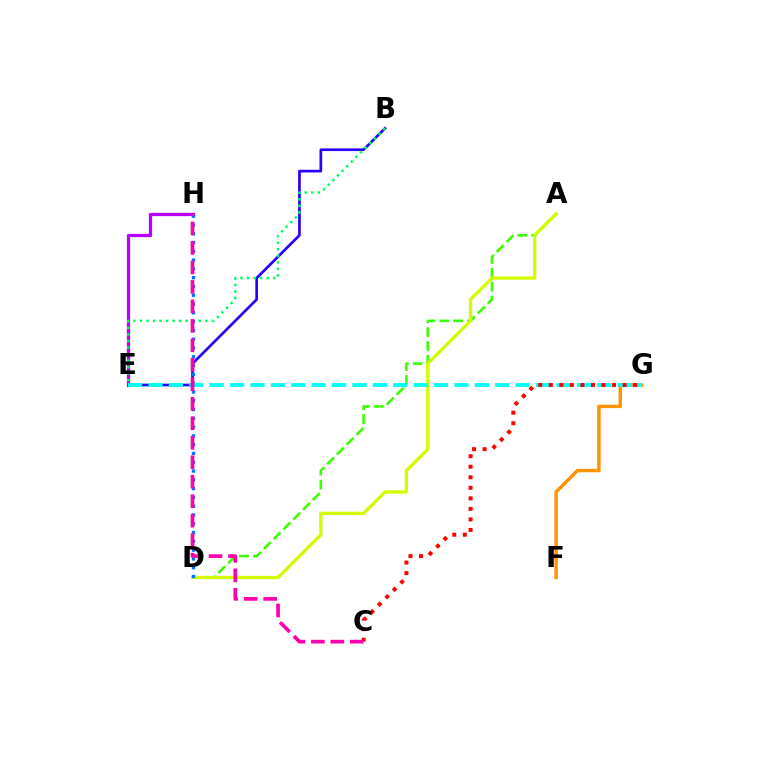{('B', 'E'): [{'color': '#2500ff', 'line_style': 'solid', 'thickness': 1.93}, {'color': '#00ff5c', 'line_style': 'dotted', 'thickness': 1.78}], ('A', 'D'): [{'color': '#3dff00', 'line_style': 'dashed', 'thickness': 1.88}, {'color': '#d1ff00', 'line_style': 'solid', 'thickness': 2.36}], ('E', 'H'): [{'color': '#b900ff', 'line_style': 'solid', 'thickness': 2.34}], ('F', 'G'): [{'color': '#ff9400', 'line_style': 'solid', 'thickness': 2.46}], ('D', 'H'): [{'color': '#0074ff', 'line_style': 'dotted', 'thickness': 2.39}], ('E', 'G'): [{'color': '#00fff6', 'line_style': 'dashed', 'thickness': 2.77}], ('C', 'G'): [{'color': '#ff0000', 'line_style': 'dotted', 'thickness': 2.86}], ('C', 'H'): [{'color': '#ff00ac', 'line_style': 'dashed', 'thickness': 2.65}]}